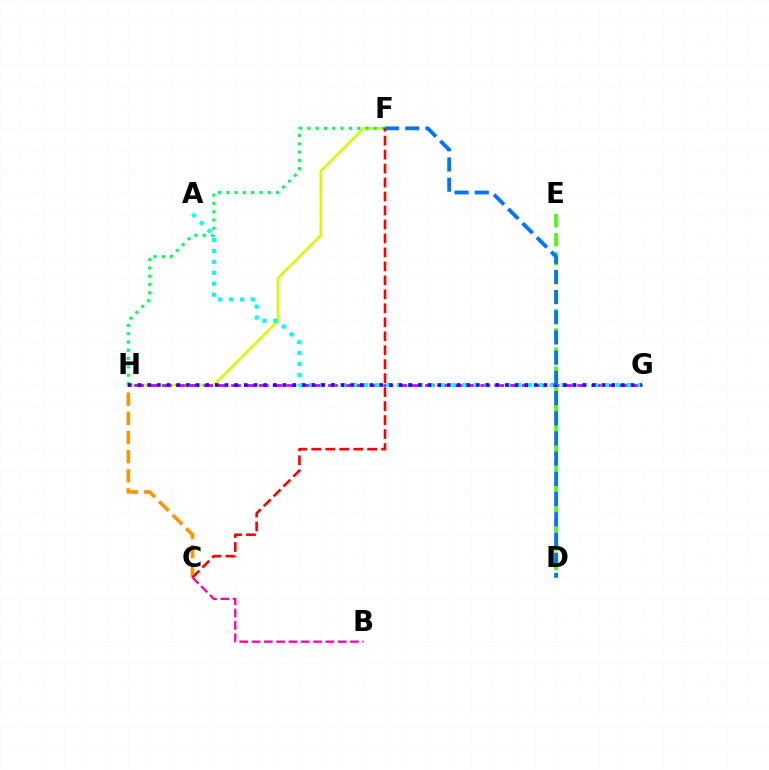{('D', 'E'): [{'color': '#3dff00', 'line_style': 'dashed', 'thickness': 2.59}], ('F', 'H'): [{'color': '#d1ff00', 'line_style': 'solid', 'thickness': 1.92}, {'color': '#00ff5c', 'line_style': 'dotted', 'thickness': 2.25}], ('G', 'H'): [{'color': '#b900ff', 'line_style': 'dashed', 'thickness': 1.88}, {'color': '#2500ff', 'line_style': 'dotted', 'thickness': 2.63}], ('C', 'H'): [{'color': '#ff9400', 'line_style': 'dashed', 'thickness': 2.6}], ('A', 'G'): [{'color': '#00fff6', 'line_style': 'dotted', 'thickness': 2.98}], ('D', 'F'): [{'color': '#0074ff', 'line_style': 'dashed', 'thickness': 2.74}], ('C', 'F'): [{'color': '#ff0000', 'line_style': 'dashed', 'thickness': 1.9}], ('B', 'C'): [{'color': '#ff00ac', 'line_style': 'dashed', 'thickness': 1.67}]}